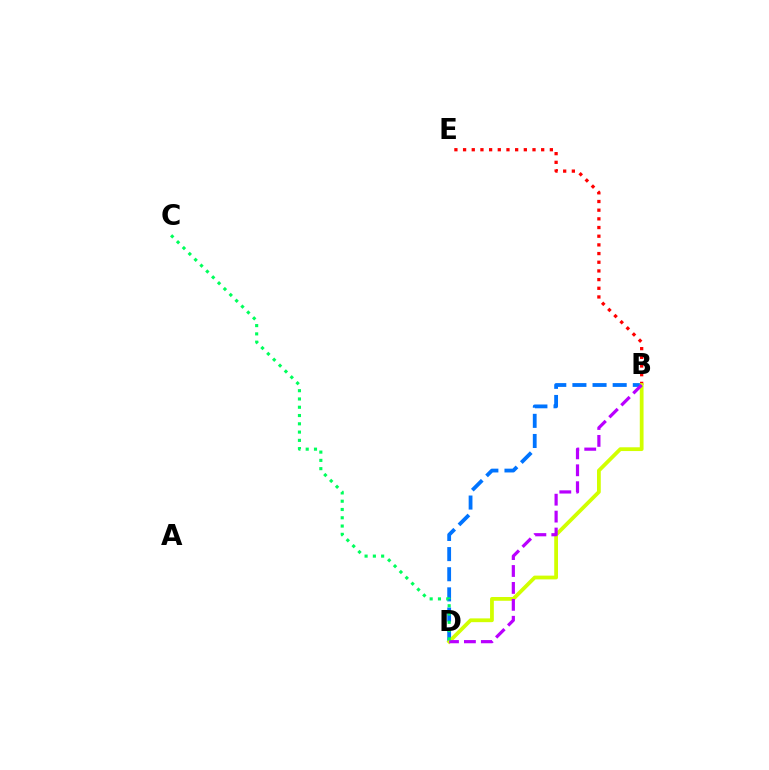{('B', 'D'): [{'color': '#0074ff', 'line_style': 'dashed', 'thickness': 2.74}, {'color': '#d1ff00', 'line_style': 'solid', 'thickness': 2.72}, {'color': '#b900ff', 'line_style': 'dashed', 'thickness': 2.3}], ('B', 'E'): [{'color': '#ff0000', 'line_style': 'dotted', 'thickness': 2.36}], ('C', 'D'): [{'color': '#00ff5c', 'line_style': 'dotted', 'thickness': 2.25}]}